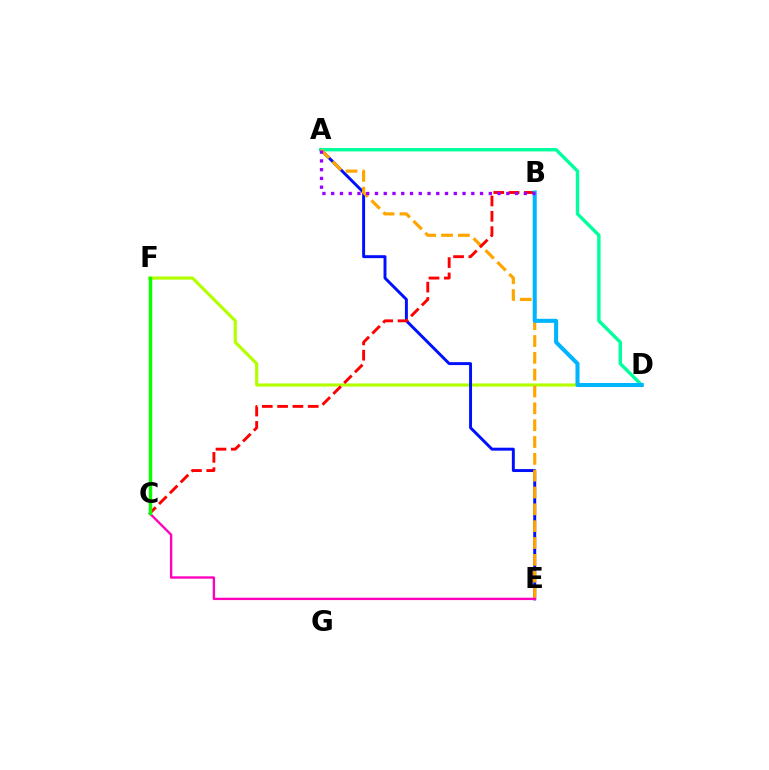{('D', 'F'): [{'color': '#b3ff00', 'line_style': 'solid', 'thickness': 2.28}], ('A', 'E'): [{'color': '#0010ff', 'line_style': 'solid', 'thickness': 2.12}, {'color': '#ffa500', 'line_style': 'dashed', 'thickness': 2.29}], ('A', 'D'): [{'color': '#00ff9d', 'line_style': 'solid', 'thickness': 2.44}], ('B', 'C'): [{'color': '#ff0000', 'line_style': 'dashed', 'thickness': 2.08}], ('C', 'E'): [{'color': '#ff00bd', 'line_style': 'solid', 'thickness': 1.7}], ('B', 'D'): [{'color': '#00b5ff', 'line_style': 'solid', 'thickness': 2.91}], ('C', 'F'): [{'color': '#08ff00', 'line_style': 'solid', 'thickness': 2.45}], ('A', 'B'): [{'color': '#9b00ff', 'line_style': 'dotted', 'thickness': 2.38}]}